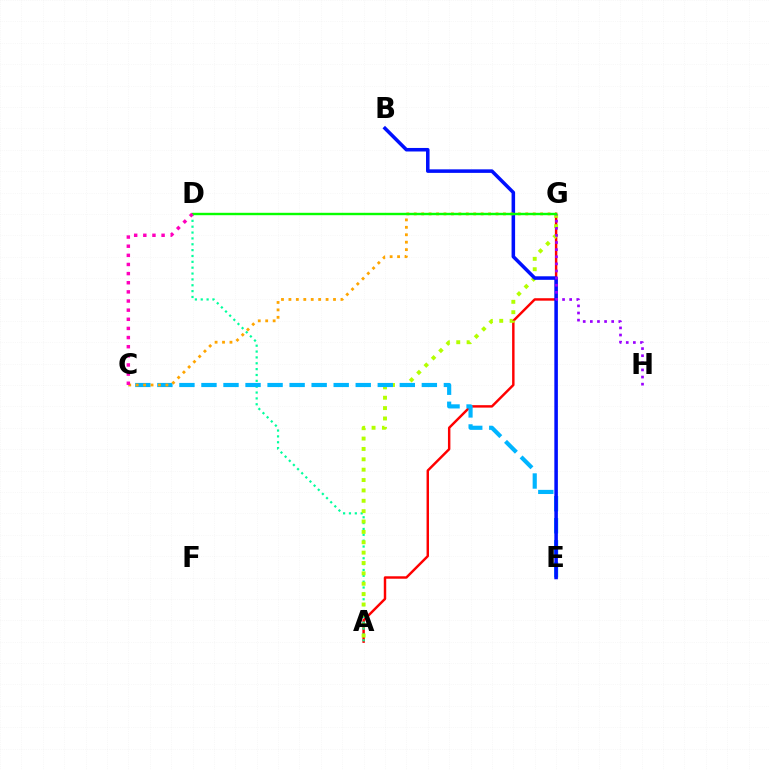{('A', 'G'): [{'color': '#ff0000', 'line_style': 'solid', 'thickness': 1.76}, {'color': '#b3ff00', 'line_style': 'dotted', 'thickness': 2.82}], ('A', 'D'): [{'color': '#00ff9d', 'line_style': 'dotted', 'thickness': 1.59}], ('C', 'E'): [{'color': '#00b5ff', 'line_style': 'dashed', 'thickness': 2.99}], ('B', 'E'): [{'color': '#0010ff', 'line_style': 'solid', 'thickness': 2.54}], ('C', 'G'): [{'color': '#ffa500', 'line_style': 'dotted', 'thickness': 2.02}], ('G', 'H'): [{'color': '#9b00ff', 'line_style': 'dotted', 'thickness': 1.93}], ('D', 'G'): [{'color': '#08ff00', 'line_style': 'solid', 'thickness': 1.72}], ('C', 'D'): [{'color': '#ff00bd', 'line_style': 'dotted', 'thickness': 2.48}]}